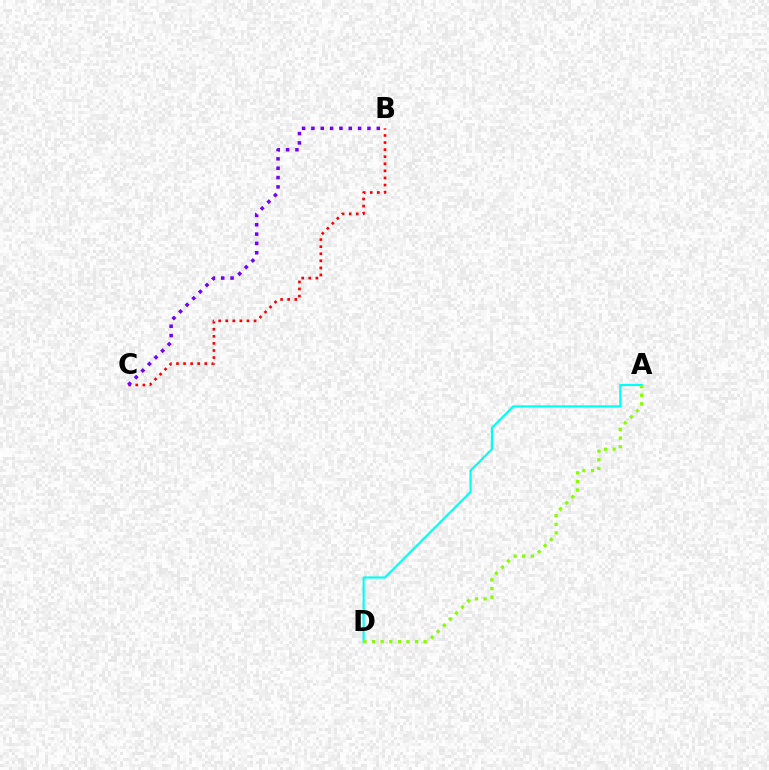{('A', 'D'): [{'color': '#00fff6', 'line_style': 'solid', 'thickness': 1.55}, {'color': '#84ff00', 'line_style': 'dotted', 'thickness': 2.34}], ('B', 'C'): [{'color': '#ff0000', 'line_style': 'dotted', 'thickness': 1.92}, {'color': '#7200ff', 'line_style': 'dotted', 'thickness': 2.54}]}